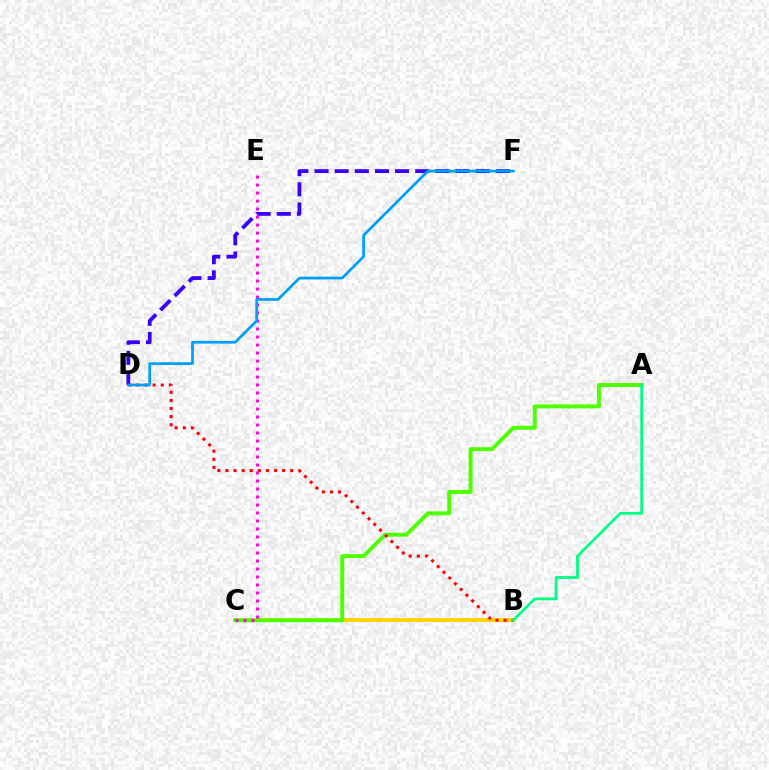{('B', 'C'): [{'color': '#ffd500', 'line_style': 'solid', 'thickness': 2.81}], ('A', 'C'): [{'color': '#4fff00', 'line_style': 'solid', 'thickness': 2.83}], ('B', 'D'): [{'color': '#ff0000', 'line_style': 'dotted', 'thickness': 2.2}], ('C', 'E'): [{'color': '#ff00ed', 'line_style': 'dotted', 'thickness': 2.17}], ('A', 'B'): [{'color': '#00ff86', 'line_style': 'solid', 'thickness': 2.0}], ('D', 'F'): [{'color': '#3700ff', 'line_style': 'dashed', 'thickness': 2.74}, {'color': '#009eff', 'line_style': 'solid', 'thickness': 1.98}]}